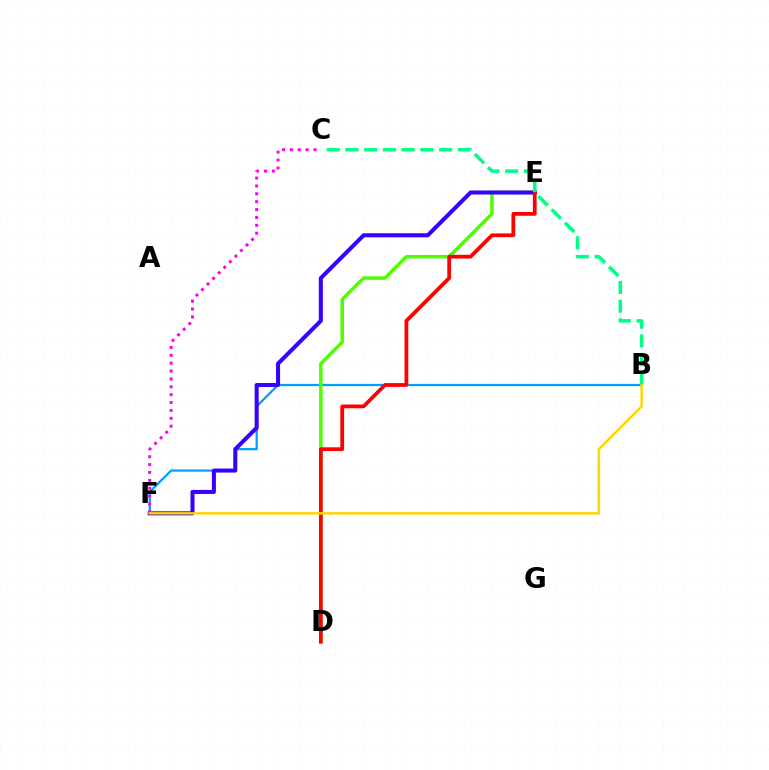{('B', 'F'): [{'color': '#009eff', 'line_style': 'solid', 'thickness': 1.61}, {'color': '#ffd500', 'line_style': 'solid', 'thickness': 1.75}], ('D', 'E'): [{'color': '#4fff00', 'line_style': 'solid', 'thickness': 2.54}, {'color': '#ff0000', 'line_style': 'solid', 'thickness': 2.71}], ('E', 'F'): [{'color': '#3700ff', 'line_style': 'solid', 'thickness': 2.91}], ('C', 'F'): [{'color': '#ff00ed', 'line_style': 'dotted', 'thickness': 2.14}], ('B', 'C'): [{'color': '#00ff86', 'line_style': 'dashed', 'thickness': 2.54}]}